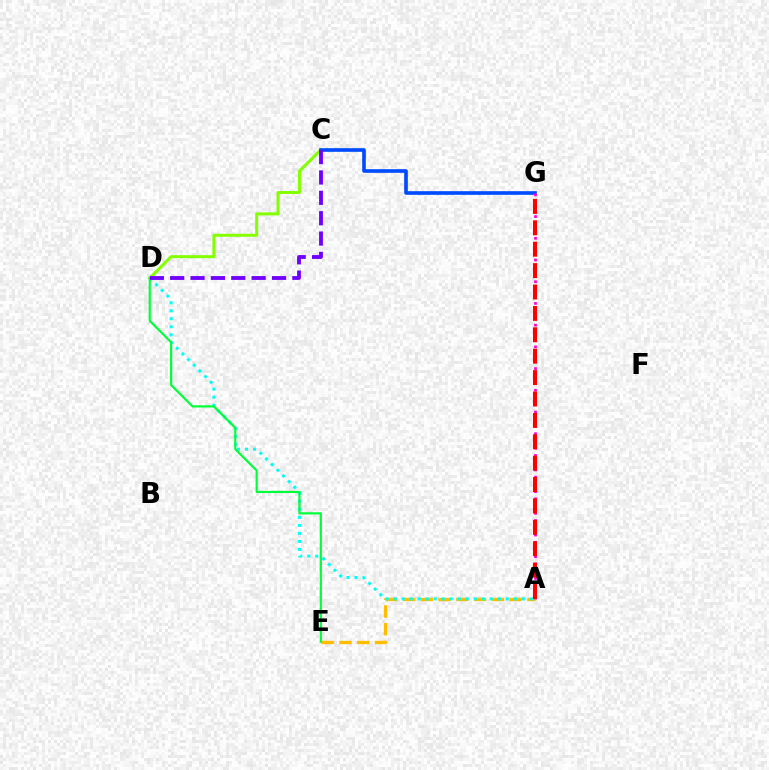{('C', 'D'): [{'color': '#84ff00', 'line_style': 'solid', 'thickness': 2.16}, {'color': '#7200ff', 'line_style': 'dashed', 'thickness': 2.77}], ('A', 'E'): [{'color': '#ffbd00', 'line_style': 'dashed', 'thickness': 2.41}], ('C', 'G'): [{'color': '#004bff', 'line_style': 'solid', 'thickness': 2.62}], ('A', 'G'): [{'color': '#ff00cf', 'line_style': 'dotted', 'thickness': 1.97}, {'color': '#ff0000', 'line_style': 'dashed', 'thickness': 2.91}], ('A', 'D'): [{'color': '#00fff6', 'line_style': 'dotted', 'thickness': 2.18}], ('D', 'E'): [{'color': '#00ff39', 'line_style': 'solid', 'thickness': 1.57}]}